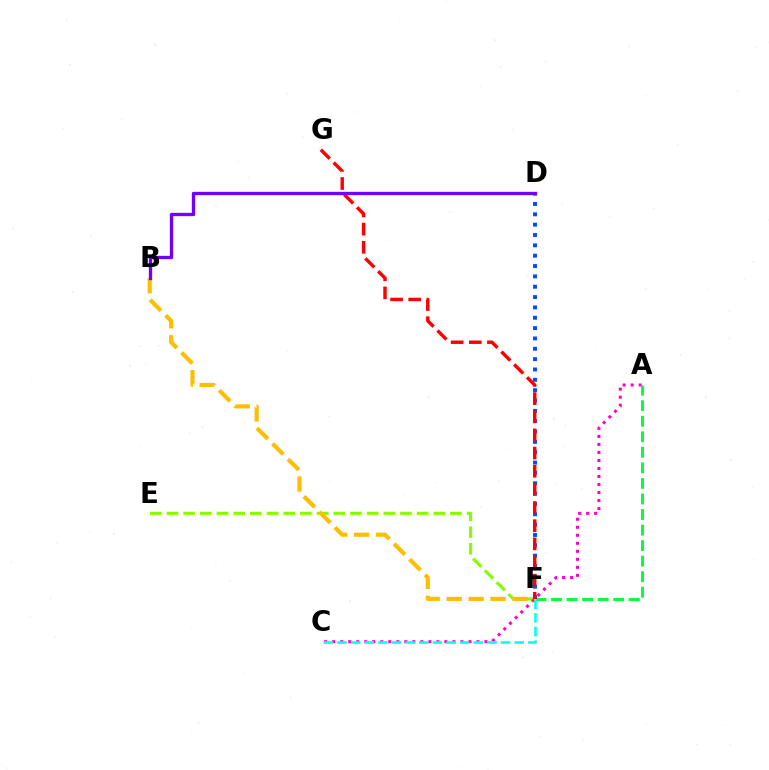{('E', 'F'): [{'color': '#84ff00', 'line_style': 'dashed', 'thickness': 2.27}], ('A', 'C'): [{'color': '#ff00cf', 'line_style': 'dotted', 'thickness': 2.18}], ('A', 'F'): [{'color': '#00ff39', 'line_style': 'dashed', 'thickness': 2.11}], ('D', 'F'): [{'color': '#004bff', 'line_style': 'dotted', 'thickness': 2.81}], ('C', 'F'): [{'color': '#00fff6', 'line_style': 'dashed', 'thickness': 1.85}], ('B', 'F'): [{'color': '#ffbd00', 'line_style': 'dashed', 'thickness': 2.98}], ('F', 'G'): [{'color': '#ff0000', 'line_style': 'dashed', 'thickness': 2.47}], ('B', 'D'): [{'color': '#7200ff', 'line_style': 'solid', 'thickness': 2.39}]}